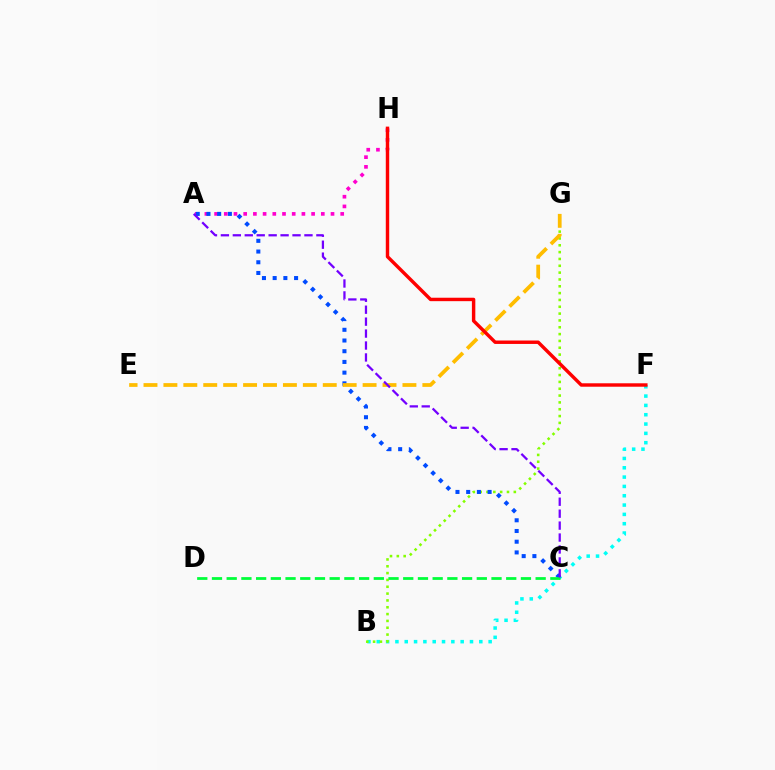{('A', 'H'): [{'color': '#ff00cf', 'line_style': 'dotted', 'thickness': 2.64}], ('B', 'F'): [{'color': '#00fff6', 'line_style': 'dotted', 'thickness': 2.53}], ('B', 'G'): [{'color': '#84ff00', 'line_style': 'dotted', 'thickness': 1.86}], ('A', 'C'): [{'color': '#004bff', 'line_style': 'dotted', 'thickness': 2.91}, {'color': '#7200ff', 'line_style': 'dashed', 'thickness': 1.62}], ('E', 'G'): [{'color': '#ffbd00', 'line_style': 'dashed', 'thickness': 2.71}], ('C', 'D'): [{'color': '#00ff39', 'line_style': 'dashed', 'thickness': 2.0}], ('F', 'H'): [{'color': '#ff0000', 'line_style': 'solid', 'thickness': 2.47}]}